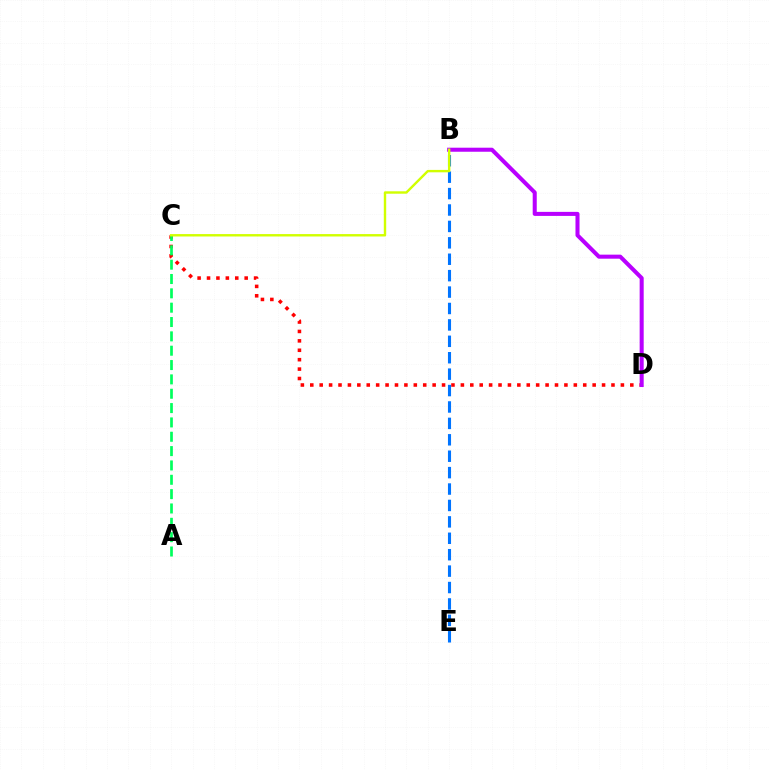{('C', 'D'): [{'color': '#ff0000', 'line_style': 'dotted', 'thickness': 2.56}], ('B', 'D'): [{'color': '#b900ff', 'line_style': 'solid', 'thickness': 2.91}], ('B', 'E'): [{'color': '#0074ff', 'line_style': 'dashed', 'thickness': 2.23}], ('A', 'C'): [{'color': '#00ff5c', 'line_style': 'dashed', 'thickness': 1.95}], ('B', 'C'): [{'color': '#d1ff00', 'line_style': 'solid', 'thickness': 1.73}]}